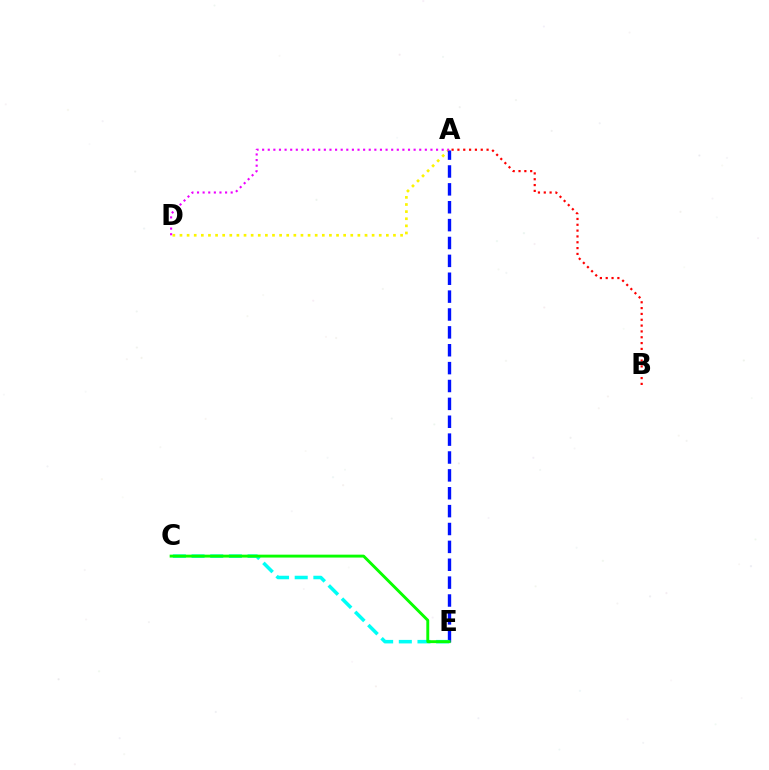{('A', 'B'): [{'color': '#ff0000', 'line_style': 'dotted', 'thickness': 1.58}], ('A', 'D'): [{'color': '#fcf500', 'line_style': 'dotted', 'thickness': 1.93}, {'color': '#ee00ff', 'line_style': 'dotted', 'thickness': 1.52}], ('A', 'E'): [{'color': '#0010ff', 'line_style': 'dashed', 'thickness': 2.43}], ('C', 'E'): [{'color': '#00fff6', 'line_style': 'dashed', 'thickness': 2.54}, {'color': '#08ff00', 'line_style': 'solid', 'thickness': 2.09}]}